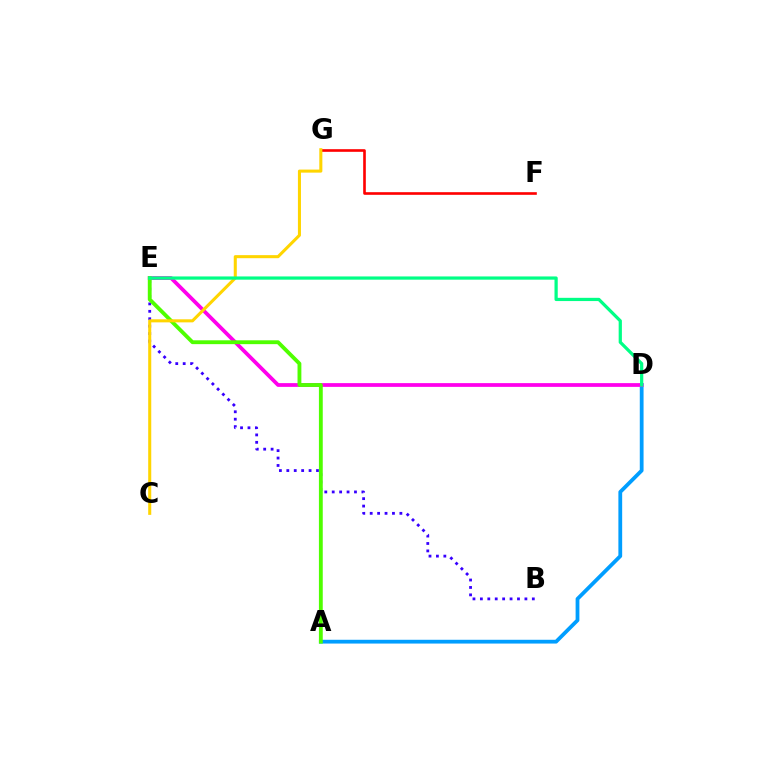{('A', 'D'): [{'color': '#009eff', 'line_style': 'solid', 'thickness': 2.72}], ('D', 'E'): [{'color': '#ff00ed', 'line_style': 'solid', 'thickness': 2.7}, {'color': '#00ff86', 'line_style': 'solid', 'thickness': 2.33}], ('B', 'E'): [{'color': '#3700ff', 'line_style': 'dotted', 'thickness': 2.02}], ('A', 'E'): [{'color': '#4fff00', 'line_style': 'solid', 'thickness': 2.77}], ('F', 'G'): [{'color': '#ff0000', 'line_style': 'solid', 'thickness': 1.89}], ('C', 'G'): [{'color': '#ffd500', 'line_style': 'solid', 'thickness': 2.2}]}